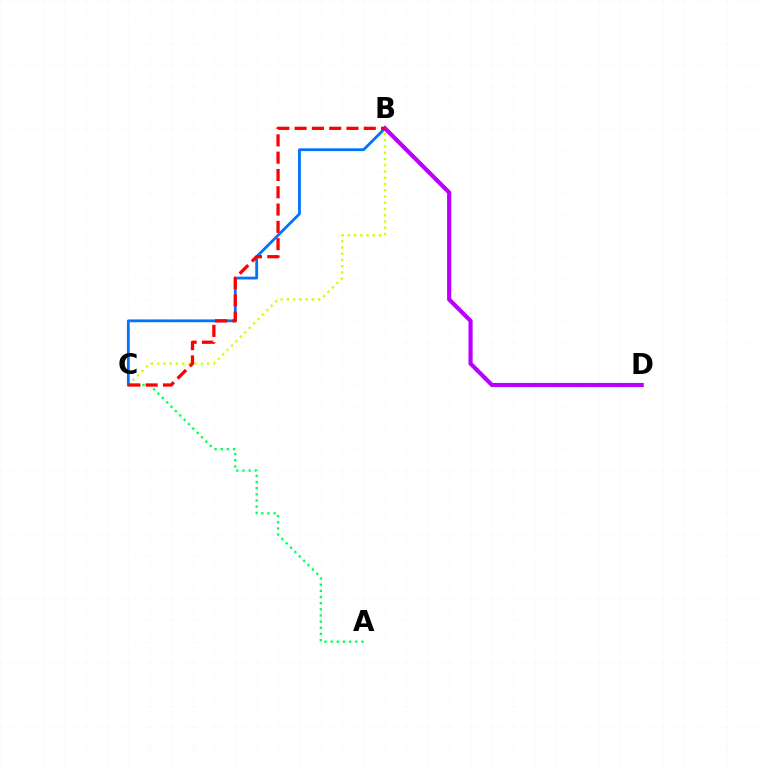{('B', 'C'): [{'color': '#d1ff00', 'line_style': 'dotted', 'thickness': 1.7}, {'color': '#0074ff', 'line_style': 'solid', 'thickness': 2.01}, {'color': '#ff0000', 'line_style': 'dashed', 'thickness': 2.35}], ('A', 'C'): [{'color': '#00ff5c', 'line_style': 'dotted', 'thickness': 1.67}], ('B', 'D'): [{'color': '#b900ff', 'line_style': 'solid', 'thickness': 2.99}]}